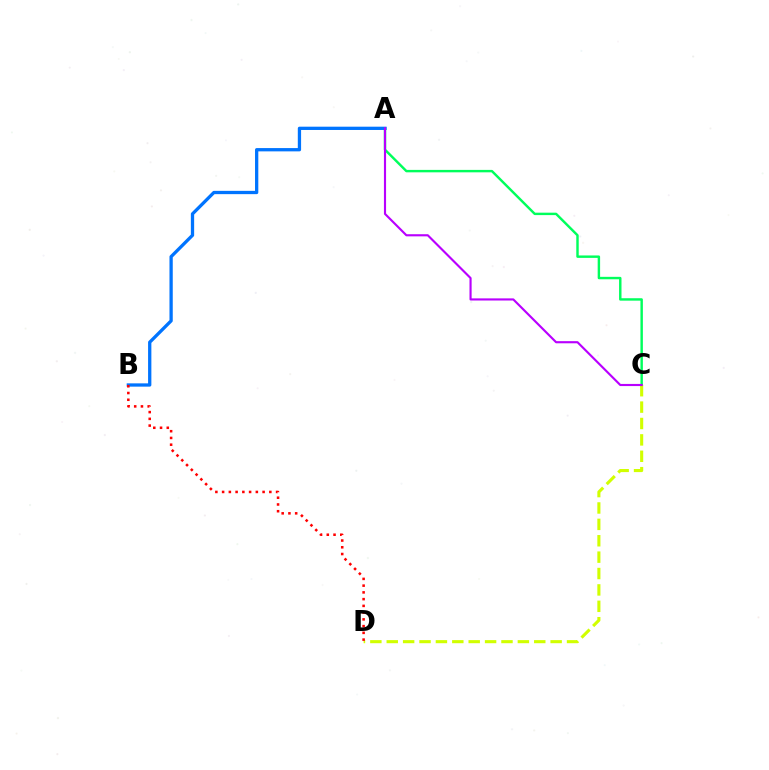{('A', 'C'): [{'color': '#00ff5c', 'line_style': 'solid', 'thickness': 1.75}, {'color': '#b900ff', 'line_style': 'solid', 'thickness': 1.54}], ('A', 'B'): [{'color': '#0074ff', 'line_style': 'solid', 'thickness': 2.37}], ('C', 'D'): [{'color': '#d1ff00', 'line_style': 'dashed', 'thickness': 2.23}], ('B', 'D'): [{'color': '#ff0000', 'line_style': 'dotted', 'thickness': 1.83}]}